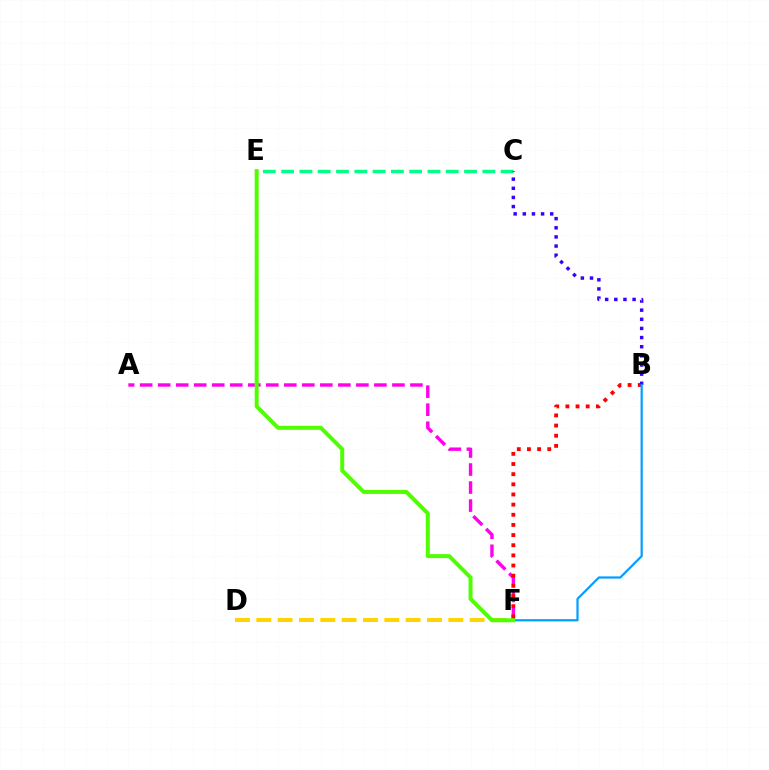{('A', 'F'): [{'color': '#ff00ed', 'line_style': 'dashed', 'thickness': 2.45}], ('C', 'E'): [{'color': '#00ff86', 'line_style': 'dashed', 'thickness': 2.48}], ('D', 'F'): [{'color': '#ffd500', 'line_style': 'dashed', 'thickness': 2.9}], ('B', 'F'): [{'color': '#ff0000', 'line_style': 'dotted', 'thickness': 2.76}, {'color': '#009eff', 'line_style': 'solid', 'thickness': 1.59}], ('B', 'C'): [{'color': '#3700ff', 'line_style': 'dotted', 'thickness': 2.48}], ('E', 'F'): [{'color': '#4fff00', 'line_style': 'solid', 'thickness': 2.86}]}